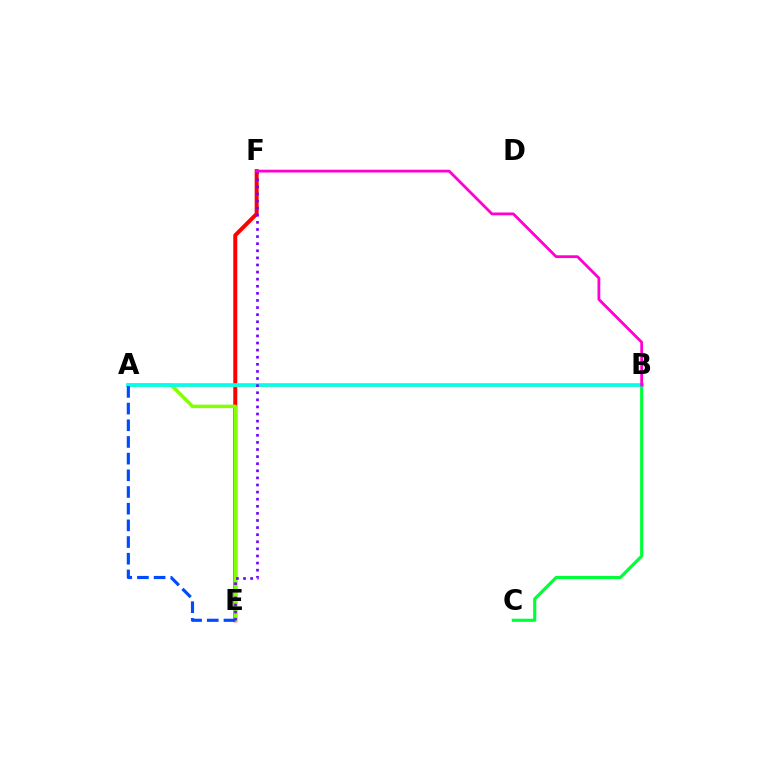{('E', 'F'): [{'color': '#ff0000', 'line_style': 'solid', 'thickness': 2.88}, {'color': '#7200ff', 'line_style': 'dotted', 'thickness': 1.93}], ('A', 'B'): [{'color': '#ffbd00', 'line_style': 'solid', 'thickness': 2.36}, {'color': '#00fff6', 'line_style': 'solid', 'thickness': 2.59}], ('B', 'C'): [{'color': '#00ff39', 'line_style': 'solid', 'thickness': 2.26}], ('A', 'E'): [{'color': '#84ff00', 'line_style': 'solid', 'thickness': 2.49}, {'color': '#004bff', 'line_style': 'dashed', 'thickness': 2.27}], ('B', 'F'): [{'color': '#ff00cf', 'line_style': 'solid', 'thickness': 2.0}]}